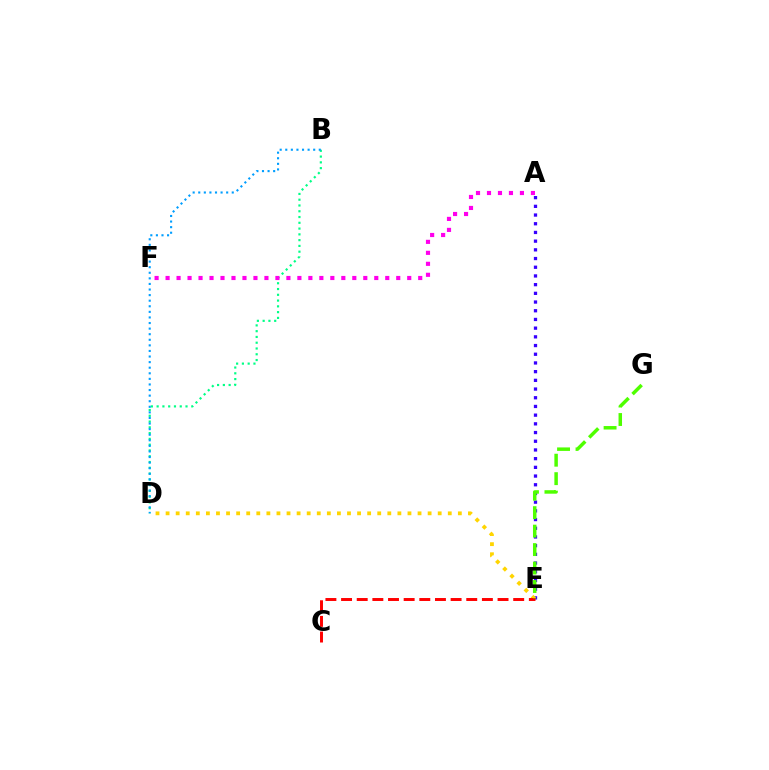{('A', 'E'): [{'color': '#3700ff', 'line_style': 'dotted', 'thickness': 2.36}], ('D', 'E'): [{'color': '#ffd500', 'line_style': 'dotted', 'thickness': 2.74}], ('B', 'D'): [{'color': '#00ff86', 'line_style': 'dotted', 'thickness': 1.57}, {'color': '#009eff', 'line_style': 'dotted', 'thickness': 1.52}], ('A', 'F'): [{'color': '#ff00ed', 'line_style': 'dotted', 'thickness': 2.98}], ('C', 'E'): [{'color': '#ff0000', 'line_style': 'dashed', 'thickness': 2.13}], ('E', 'G'): [{'color': '#4fff00', 'line_style': 'dashed', 'thickness': 2.51}]}